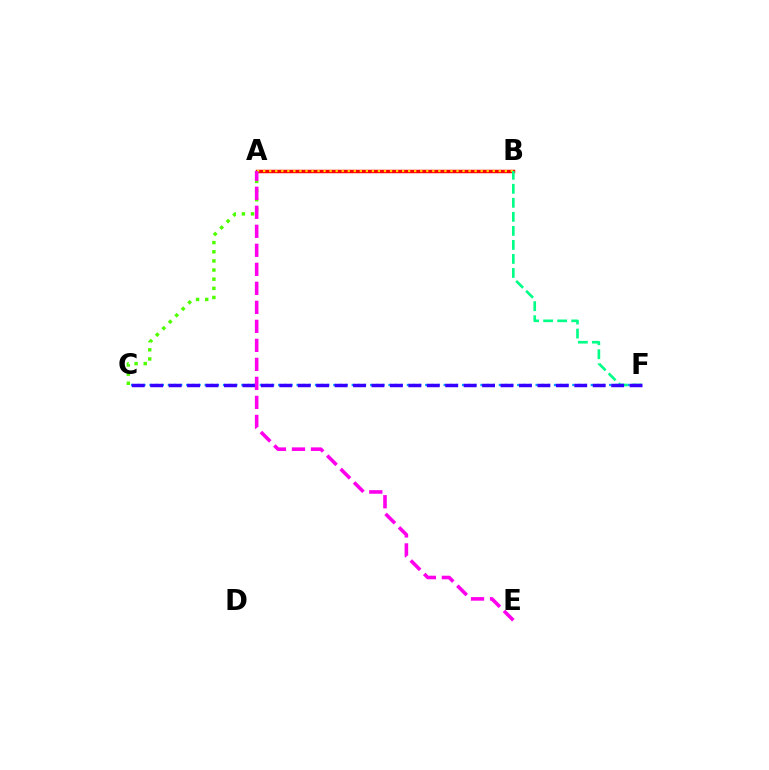{('C', 'F'): [{'color': '#009eff', 'line_style': 'dotted', 'thickness': 1.67}, {'color': '#3700ff', 'line_style': 'dashed', 'thickness': 2.5}], ('A', 'B'): [{'color': '#ff0000', 'line_style': 'solid', 'thickness': 2.5}, {'color': '#ffd500', 'line_style': 'dotted', 'thickness': 1.64}], ('B', 'F'): [{'color': '#00ff86', 'line_style': 'dashed', 'thickness': 1.91}], ('A', 'C'): [{'color': '#4fff00', 'line_style': 'dotted', 'thickness': 2.48}], ('A', 'E'): [{'color': '#ff00ed', 'line_style': 'dashed', 'thickness': 2.58}]}